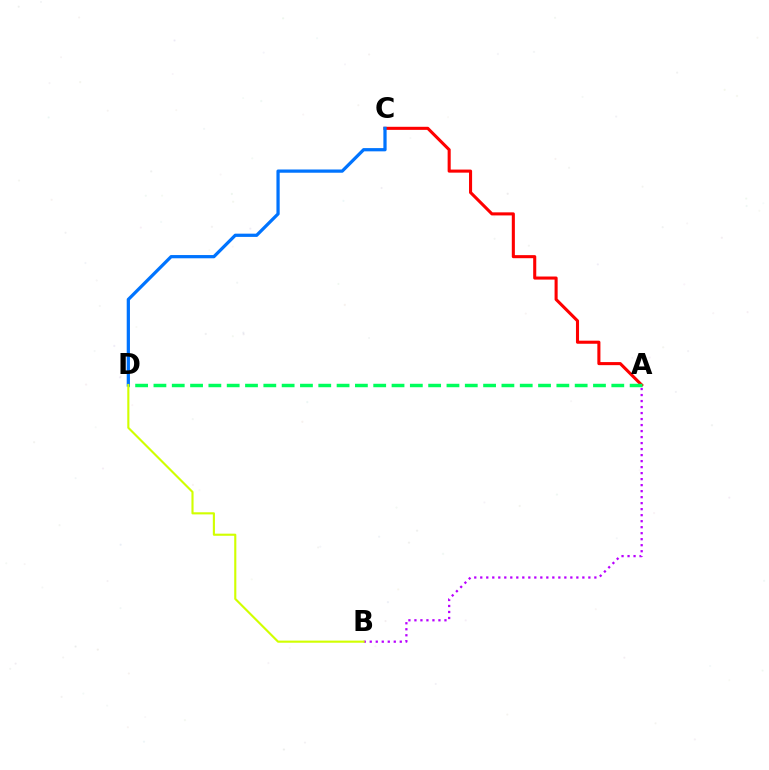{('A', 'C'): [{'color': '#ff0000', 'line_style': 'solid', 'thickness': 2.22}], ('A', 'D'): [{'color': '#00ff5c', 'line_style': 'dashed', 'thickness': 2.49}], ('C', 'D'): [{'color': '#0074ff', 'line_style': 'solid', 'thickness': 2.33}], ('A', 'B'): [{'color': '#b900ff', 'line_style': 'dotted', 'thickness': 1.63}], ('B', 'D'): [{'color': '#d1ff00', 'line_style': 'solid', 'thickness': 1.53}]}